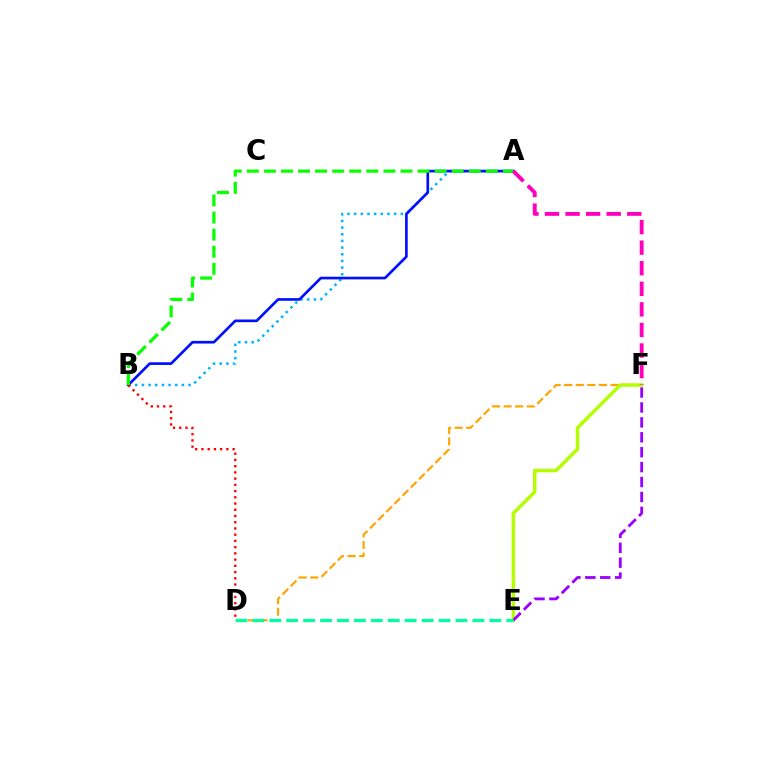{('A', 'B'): [{'color': '#00b5ff', 'line_style': 'dotted', 'thickness': 1.81}, {'color': '#0010ff', 'line_style': 'solid', 'thickness': 1.92}, {'color': '#08ff00', 'line_style': 'dashed', 'thickness': 2.32}], ('D', 'F'): [{'color': '#ffa500', 'line_style': 'dashed', 'thickness': 1.57}], ('B', 'D'): [{'color': '#ff0000', 'line_style': 'dotted', 'thickness': 1.69}], ('E', 'F'): [{'color': '#b3ff00', 'line_style': 'solid', 'thickness': 2.49}, {'color': '#9b00ff', 'line_style': 'dashed', 'thickness': 2.03}], ('D', 'E'): [{'color': '#00ff9d', 'line_style': 'dashed', 'thickness': 2.3}], ('A', 'F'): [{'color': '#ff00bd', 'line_style': 'dashed', 'thickness': 2.79}]}